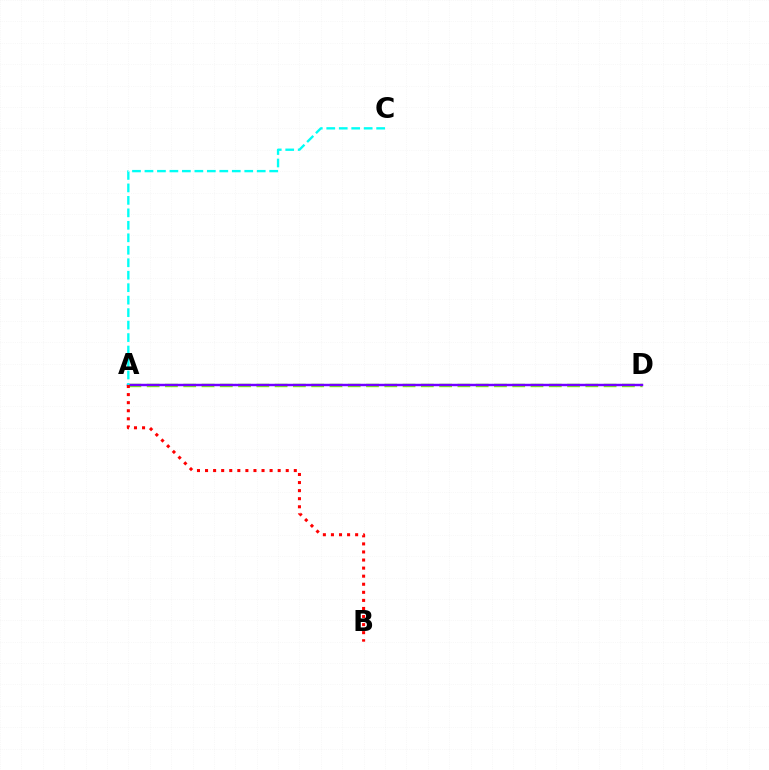{('A', 'D'): [{'color': '#84ff00', 'line_style': 'dashed', 'thickness': 2.48}, {'color': '#7200ff', 'line_style': 'solid', 'thickness': 1.76}], ('A', 'C'): [{'color': '#00fff6', 'line_style': 'dashed', 'thickness': 1.69}], ('A', 'B'): [{'color': '#ff0000', 'line_style': 'dotted', 'thickness': 2.19}]}